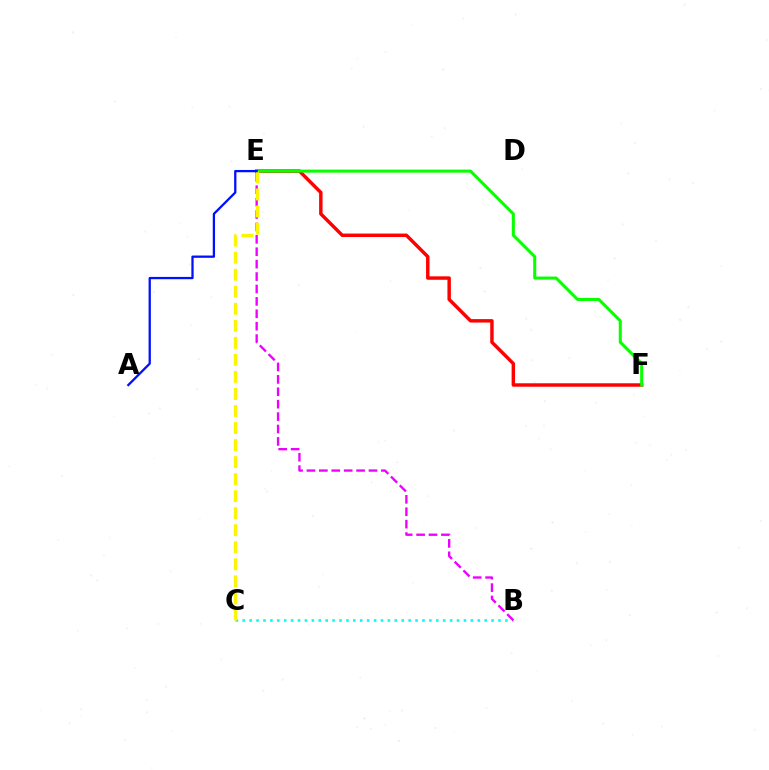{('E', 'F'): [{'color': '#ff0000', 'line_style': 'solid', 'thickness': 2.48}, {'color': '#08ff00', 'line_style': 'solid', 'thickness': 2.18}], ('B', 'C'): [{'color': '#00fff6', 'line_style': 'dotted', 'thickness': 1.88}], ('B', 'E'): [{'color': '#ee00ff', 'line_style': 'dashed', 'thickness': 1.69}], ('C', 'E'): [{'color': '#fcf500', 'line_style': 'dashed', 'thickness': 2.31}], ('A', 'E'): [{'color': '#0010ff', 'line_style': 'solid', 'thickness': 1.65}]}